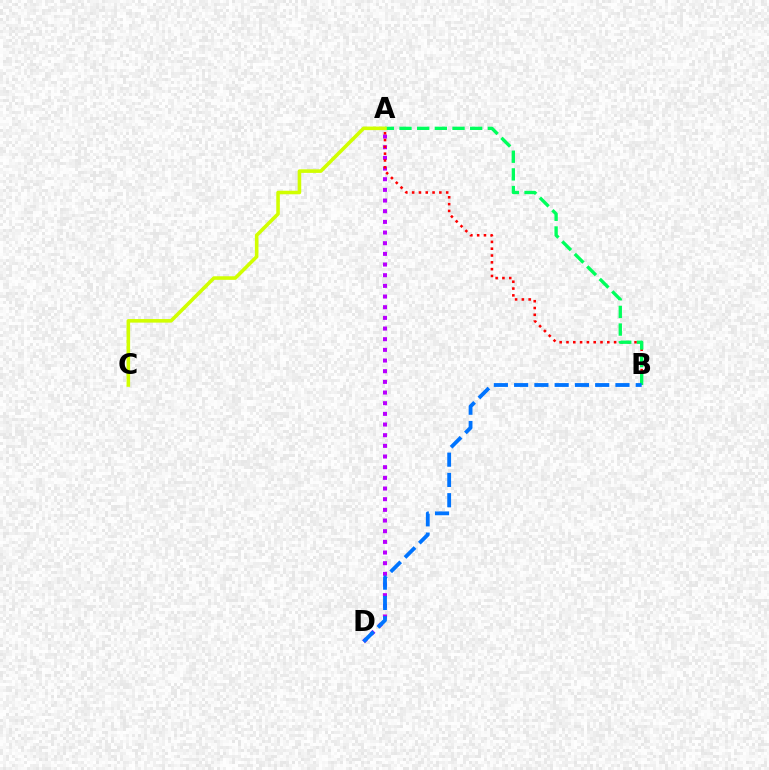{('A', 'D'): [{'color': '#b900ff', 'line_style': 'dotted', 'thickness': 2.9}], ('A', 'B'): [{'color': '#ff0000', 'line_style': 'dotted', 'thickness': 1.85}, {'color': '#00ff5c', 'line_style': 'dashed', 'thickness': 2.4}], ('B', 'D'): [{'color': '#0074ff', 'line_style': 'dashed', 'thickness': 2.75}], ('A', 'C'): [{'color': '#d1ff00', 'line_style': 'solid', 'thickness': 2.57}]}